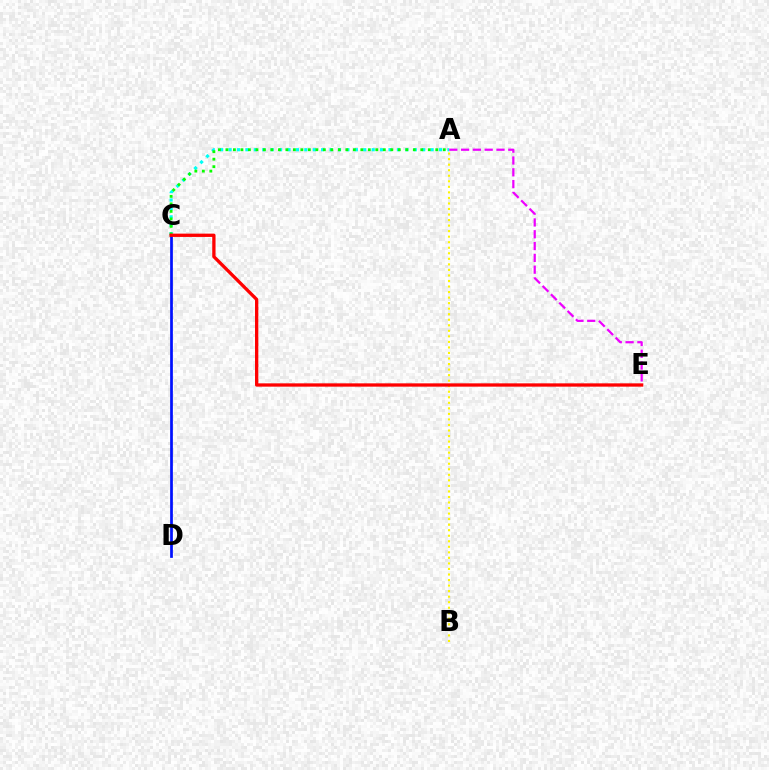{('A', 'C'): [{'color': '#00fff6', 'line_style': 'dotted', 'thickness': 2.29}, {'color': '#08ff00', 'line_style': 'dotted', 'thickness': 2.04}], ('C', 'D'): [{'color': '#0010ff', 'line_style': 'solid', 'thickness': 1.97}], ('A', 'B'): [{'color': '#fcf500', 'line_style': 'dotted', 'thickness': 1.5}], ('A', 'E'): [{'color': '#ee00ff', 'line_style': 'dashed', 'thickness': 1.6}], ('C', 'E'): [{'color': '#ff0000', 'line_style': 'solid', 'thickness': 2.38}]}